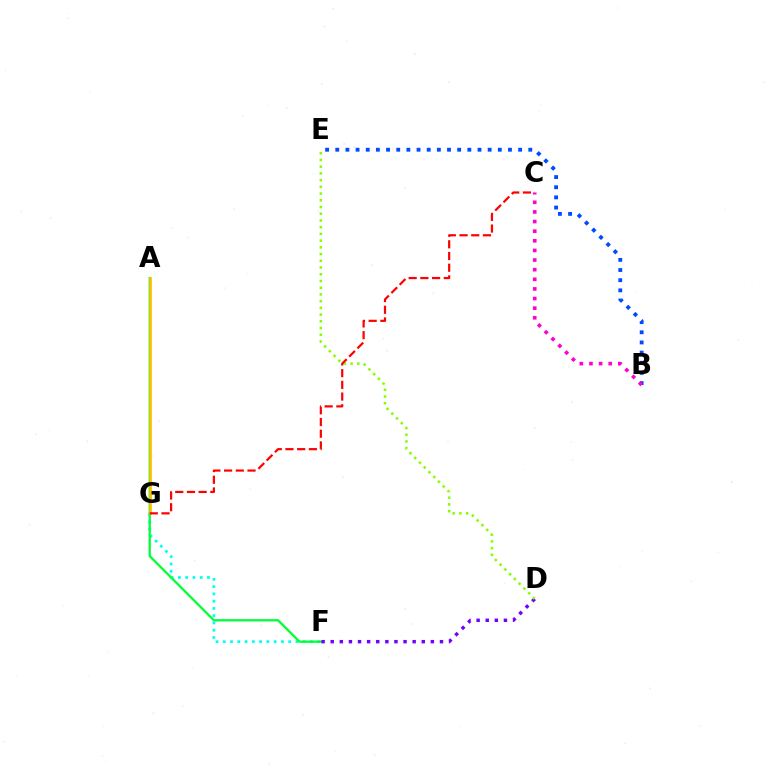{('F', 'G'): [{'color': '#00fff6', 'line_style': 'dotted', 'thickness': 1.97}], ('A', 'F'): [{'color': '#00ff39', 'line_style': 'solid', 'thickness': 1.65}], ('D', 'F'): [{'color': '#7200ff', 'line_style': 'dotted', 'thickness': 2.47}], ('B', 'E'): [{'color': '#004bff', 'line_style': 'dotted', 'thickness': 2.76}], ('A', 'G'): [{'color': '#ffbd00', 'line_style': 'solid', 'thickness': 1.96}], ('D', 'E'): [{'color': '#84ff00', 'line_style': 'dotted', 'thickness': 1.83}], ('B', 'C'): [{'color': '#ff00cf', 'line_style': 'dotted', 'thickness': 2.62}], ('C', 'G'): [{'color': '#ff0000', 'line_style': 'dashed', 'thickness': 1.59}]}